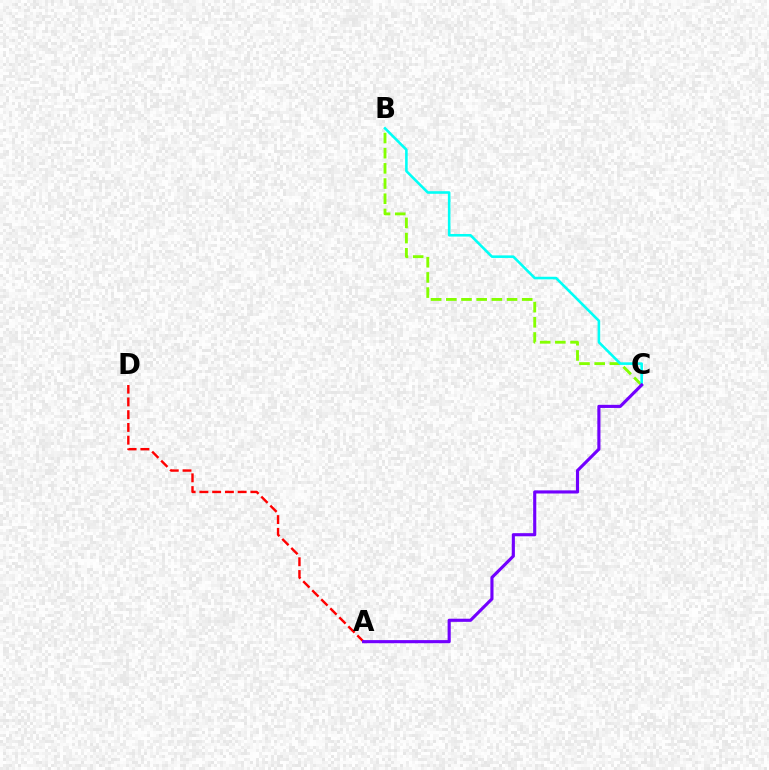{('B', 'C'): [{'color': '#84ff00', 'line_style': 'dashed', 'thickness': 2.06}, {'color': '#00fff6', 'line_style': 'solid', 'thickness': 1.86}], ('A', 'D'): [{'color': '#ff0000', 'line_style': 'dashed', 'thickness': 1.73}], ('A', 'C'): [{'color': '#7200ff', 'line_style': 'solid', 'thickness': 2.25}]}